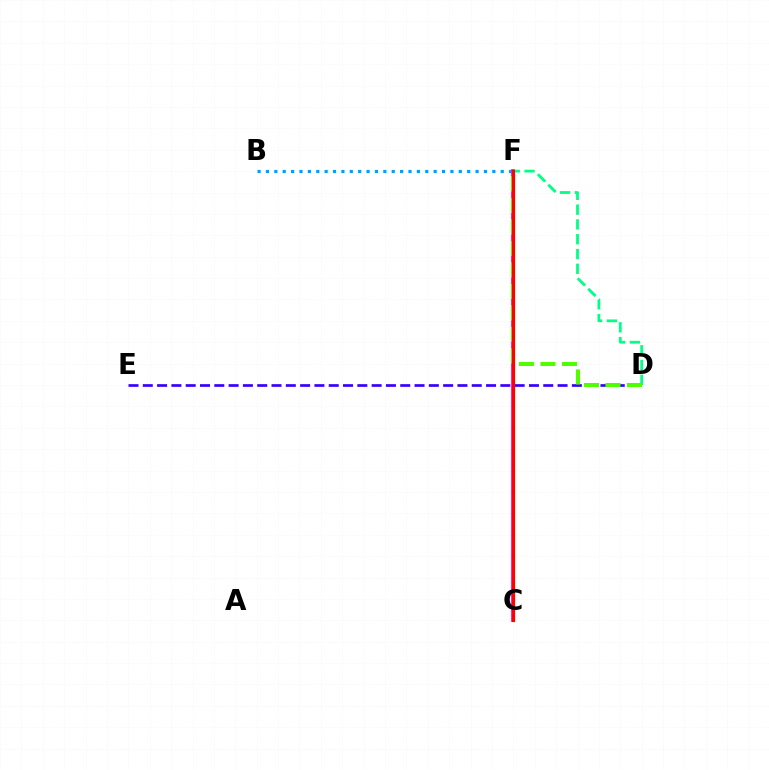{('C', 'F'): [{'color': '#ffd500', 'line_style': 'solid', 'thickness': 2.3}, {'color': '#ff00ed', 'line_style': 'solid', 'thickness': 2.68}, {'color': '#ff0000', 'line_style': 'solid', 'thickness': 2.25}], ('B', 'F'): [{'color': '#009eff', 'line_style': 'dotted', 'thickness': 2.28}], ('D', 'E'): [{'color': '#3700ff', 'line_style': 'dashed', 'thickness': 1.94}], ('D', 'F'): [{'color': '#00ff86', 'line_style': 'dashed', 'thickness': 2.01}, {'color': '#4fff00', 'line_style': 'dashed', 'thickness': 2.92}]}